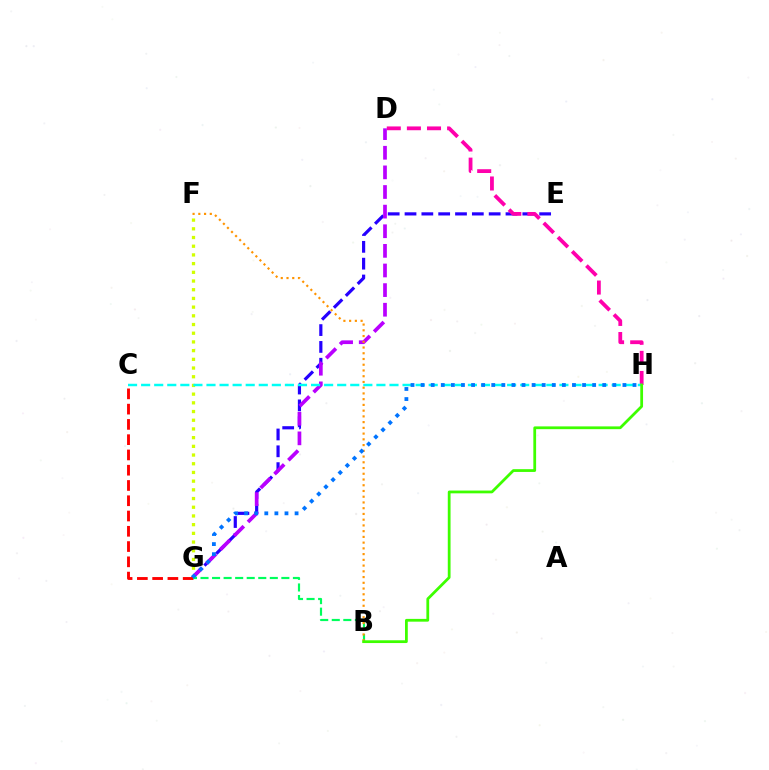{('E', 'G'): [{'color': '#2500ff', 'line_style': 'dashed', 'thickness': 2.29}], ('D', 'H'): [{'color': '#ff00ac', 'line_style': 'dashed', 'thickness': 2.73}], ('D', 'G'): [{'color': '#b900ff', 'line_style': 'dashed', 'thickness': 2.67}], ('F', 'G'): [{'color': '#d1ff00', 'line_style': 'dotted', 'thickness': 2.36}], ('C', 'G'): [{'color': '#ff0000', 'line_style': 'dashed', 'thickness': 2.07}], ('C', 'H'): [{'color': '#00fff6', 'line_style': 'dashed', 'thickness': 1.78}], ('B', 'G'): [{'color': '#00ff5c', 'line_style': 'dashed', 'thickness': 1.57}], ('B', 'F'): [{'color': '#ff9400', 'line_style': 'dotted', 'thickness': 1.56}], ('G', 'H'): [{'color': '#0074ff', 'line_style': 'dotted', 'thickness': 2.74}], ('B', 'H'): [{'color': '#3dff00', 'line_style': 'solid', 'thickness': 2.0}]}